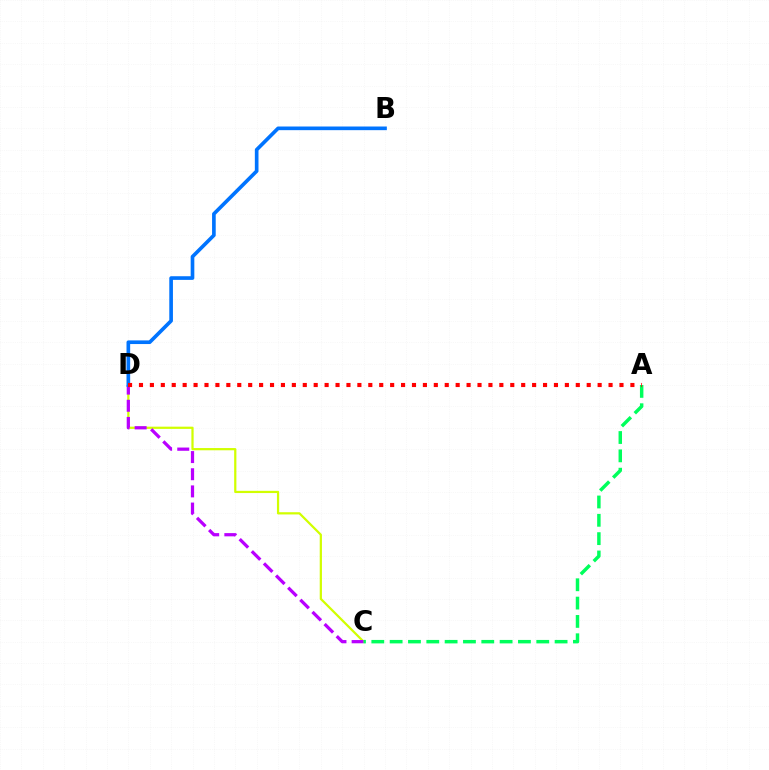{('C', 'D'): [{'color': '#d1ff00', 'line_style': 'solid', 'thickness': 1.6}, {'color': '#b900ff', 'line_style': 'dashed', 'thickness': 2.33}], ('B', 'D'): [{'color': '#0074ff', 'line_style': 'solid', 'thickness': 2.63}], ('A', 'C'): [{'color': '#00ff5c', 'line_style': 'dashed', 'thickness': 2.49}], ('A', 'D'): [{'color': '#ff0000', 'line_style': 'dotted', 'thickness': 2.97}]}